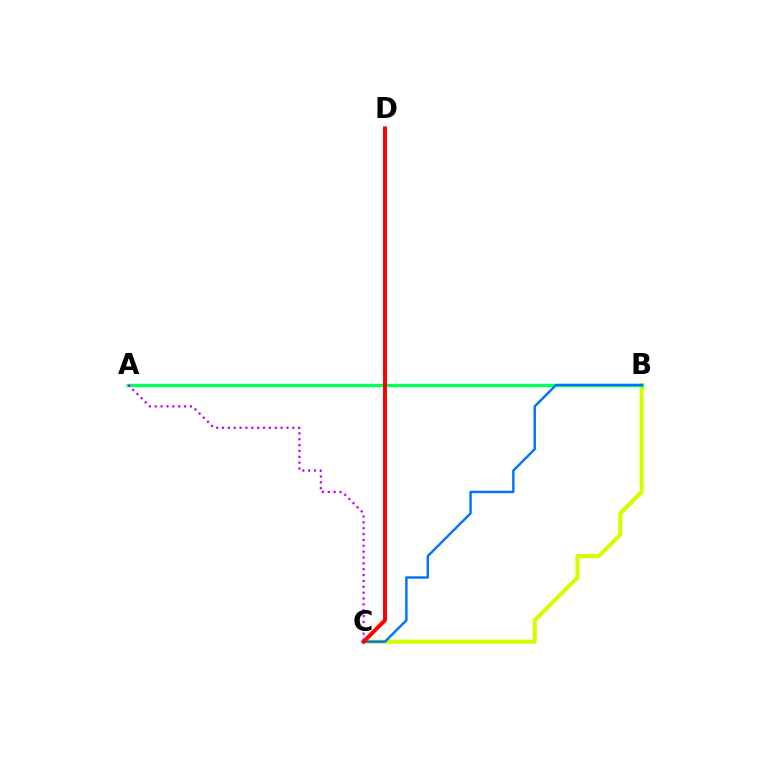{('B', 'C'): [{'color': '#d1ff00', 'line_style': 'solid', 'thickness': 2.97}, {'color': '#0074ff', 'line_style': 'solid', 'thickness': 1.75}], ('A', 'B'): [{'color': '#00ff5c', 'line_style': 'solid', 'thickness': 2.43}], ('C', 'D'): [{'color': '#ff0000', 'line_style': 'solid', 'thickness': 2.84}], ('A', 'C'): [{'color': '#b900ff', 'line_style': 'dotted', 'thickness': 1.59}]}